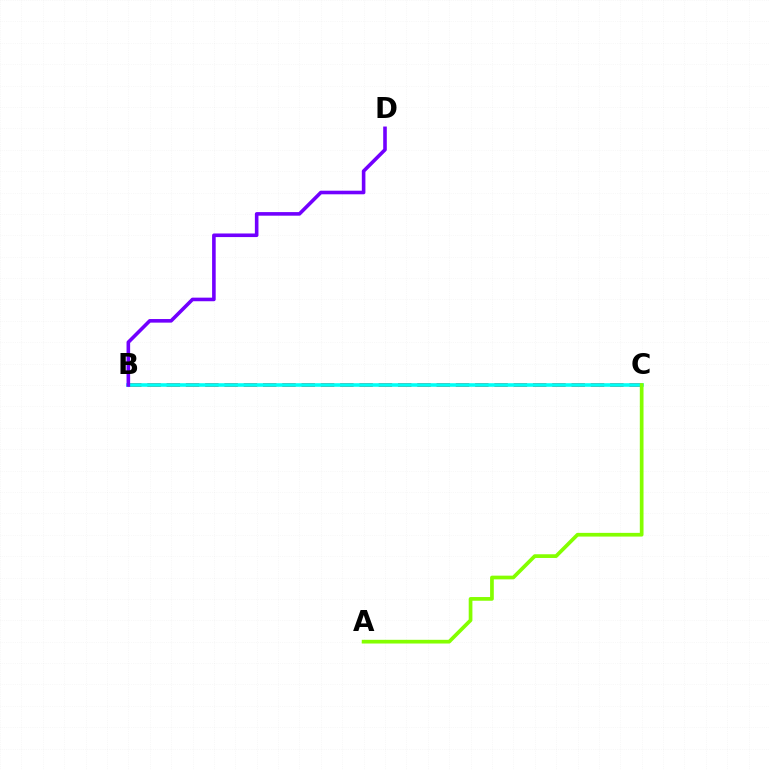{('B', 'C'): [{'color': '#ff0000', 'line_style': 'dashed', 'thickness': 2.62}, {'color': '#00fff6', 'line_style': 'solid', 'thickness': 2.58}], ('B', 'D'): [{'color': '#7200ff', 'line_style': 'solid', 'thickness': 2.59}], ('A', 'C'): [{'color': '#84ff00', 'line_style': 'solid', 'thickness': 2.67}]}